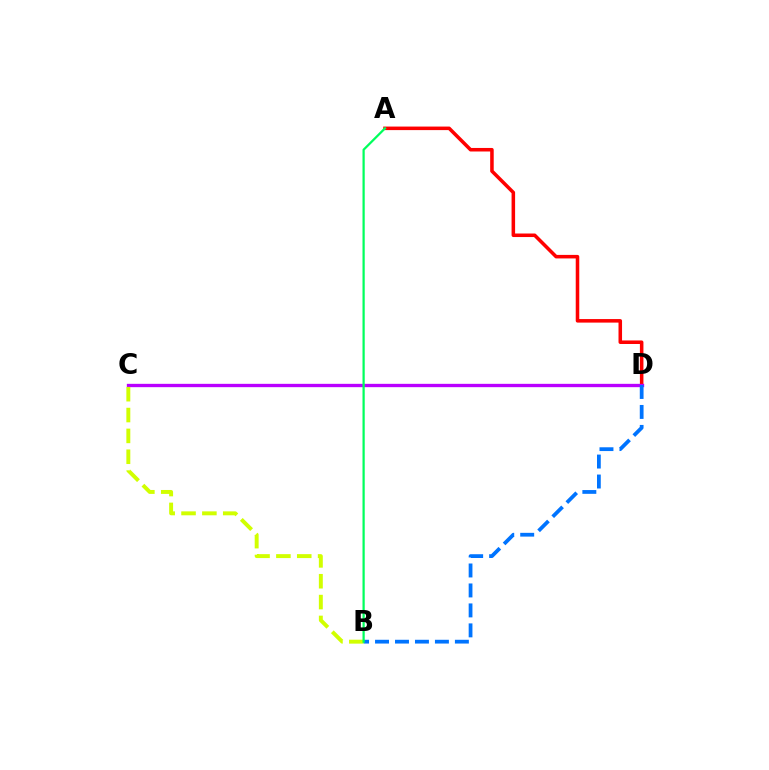{('A', 'D'): [{'color': '#ff0000', 'line_style': 'solid', 'thickness': 2.55}], ('C', 'D'): [{'color': '#b900ff', 'line_style': 'solid', 'thickness': 2.4}], ('B', 'C'): [{'color': '#d1ff00', 'line_style': 'dashed', 'thickness': 2.83}], ('B', 'D'): [{'color': '#0074ff', 'line_style': 'dashed', 'thickness': 2.71}], ('A', 'B'): [{'color': '#00ff5c', 'line_style': 'solid', 'thickness': 1.61}]}